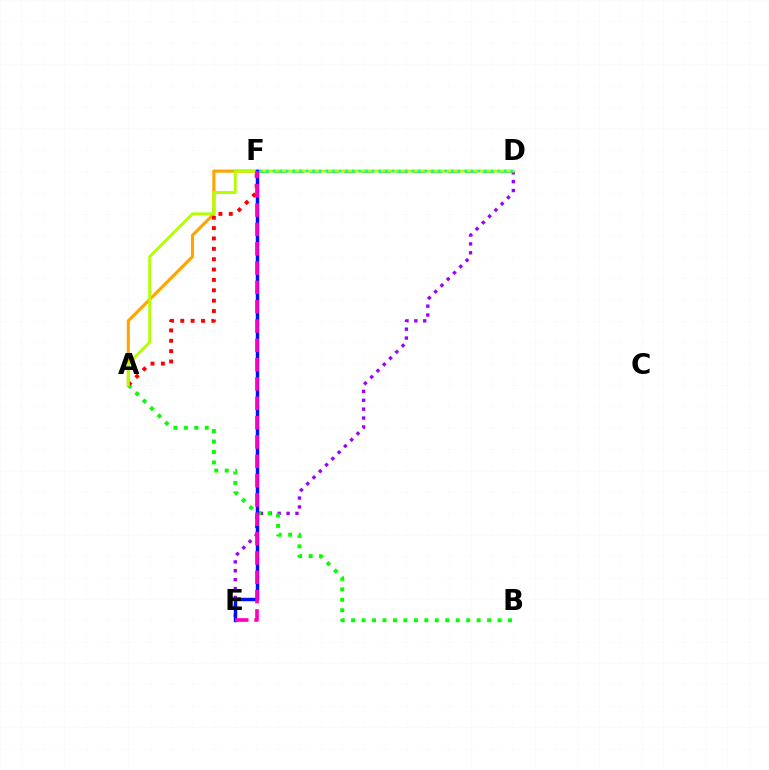{('D', 'F'): [{'color': '#00b5ff', 'line_style': 'dashed', 'thickness': 2.35}, {'color': '#00ff9d', 'line_style': 'dotted', 'thickness': 1.79}], ('D', 'E'): [{'color': '#9b00ff', 'line_style': 'dotted', 'thickness': 2.41}], ('A', 'F'): [{'color': '#ffa500', 'line_style': 'solid', 'thickness': 2.26}, {'color': '#ff0000', 'line_style': 'dotted', 'thickness': 2.82}], ('A', 'B'): [{'color': '#08ff00', 'line_style': 'dotted', 'thickness': 2.84}], ('A', 'D'): [{'color': '#b3ff00', 'line_style': 'solid', 'thickness': 2.1}], ('E', 'F'): [{'color': '#0010ff', 'line_style': 'solid', 'thickness': 2.49}, {'color': '#ff00bd', 'line_style': 'dashed', 'thickness': 2.63}]}